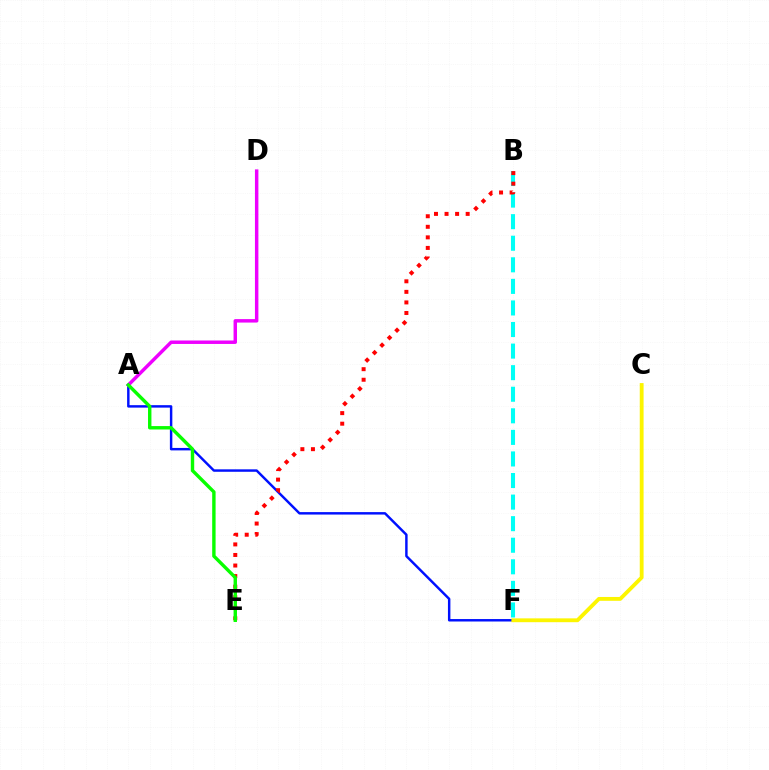{('A', 'F'): [{'color': '#0010ff', 'line_style': 'solid', 'thickness': 1.77}], ('A', 'D'): [{'color': '#ee00ff', 'line_style': 'solid', 'thickness': 2.49}], ('B', 'F'): [{'color': '#00fff6', 'line_style': 'dashed', 'thickness': 2.93}], ('C', 'F'): [{'color': '#fcf500', 'line_style': 'solid', 'thickness': 2.76}], ('B', 'E'): [{'color': '#ff0000', 'line_style': 'dotted', 'thickness': 2.87}], ('A', 'E'): [{'color': '#08ff00', 'line_style': 'solid', 'thickness': 2.45}]}